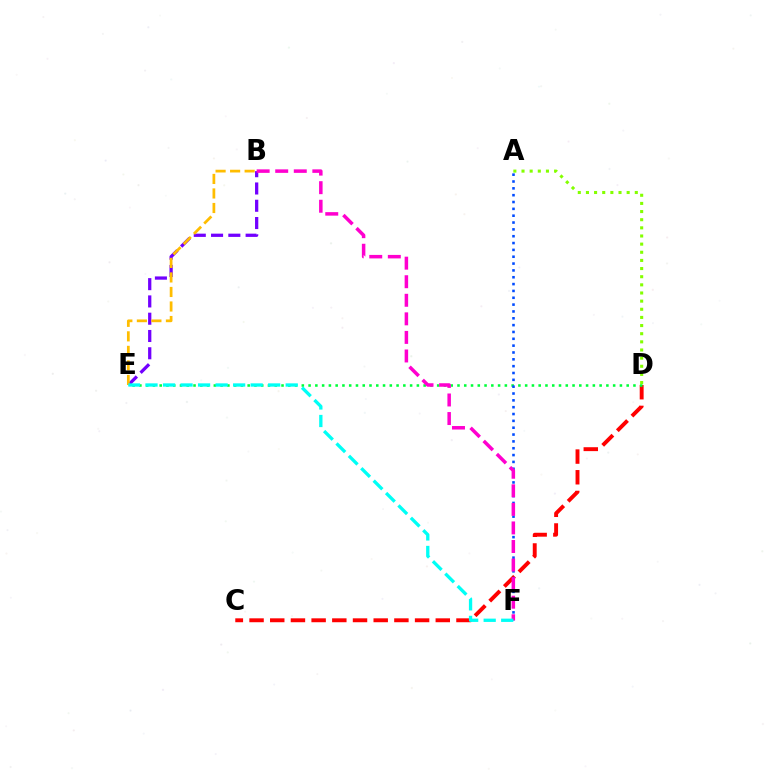{('C', 'D'): [{'color': '#ff0000', 'line_style': 'dashed', 'thickness': 2.81}], ('D', 'E'): [{'color': '#00ff39', 'line_style': 'dotted', 'thickness': 1.84}], ('B', 'E'): [{'color': '#7200ff', 'line_style': 'dashed', 'thickness': 2.35}, {'color': '#ffbd00', 'line_style': 'dashed', 'thickness': 1.97}], ('A', 'F'): [{'color': '#004bff', 'line_style': 'dotted', 'thickness': 1.86}], ('B', 'F'): [{'color': '#ff00cf', 'line_style': 'dashed', 'thickness': 2.52}], ('A', 'D'): [{'color': '#84ff00', 'line_style': 'dotted', 'thickness': 2.21}], ('E', 'F'): [{'color': '#00fff6', 'line_style': 'dashed', 'thickness': 2.38}]}